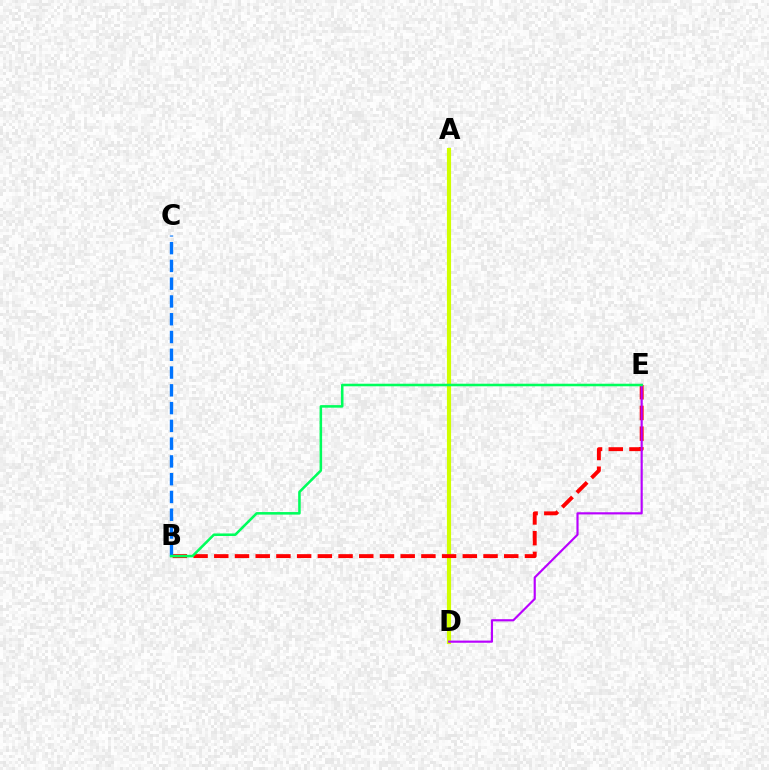{('A', 'D'): [{'color': '#d1ff00', 'line_style': 'solid', 'thickness': 2.98}], ('B', 'E'): [{'color': '#ff0000', 'line_style': 'dashed', 'thickness': 2.81}, {'color': '#00ff5c', 'line_style': 'solid', 'thickness': 1.84}], ('B', 'C'): [{'color': '#0074ff', 'line_style': 'dashed', 'thickness': 2.41}], ('D', 'E'): [{'color': '#b900ff', 'line_style': 'solid', 'thickness': 1.56}]}